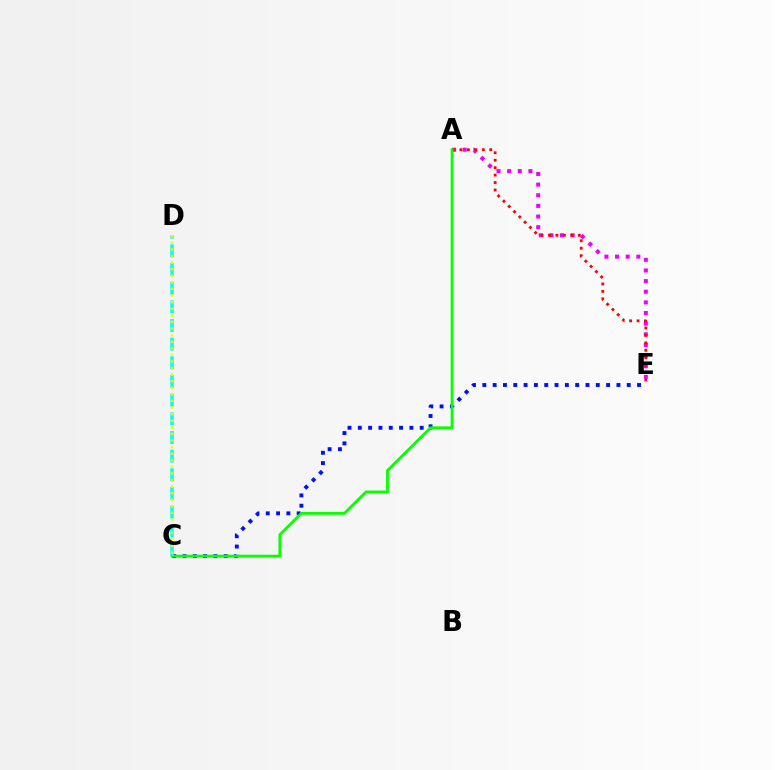{('A', 'E'): [{'color': '#ee00ff', 'line_style': 'dotted', 'thickness': 2.89}, {'color': '#ff0000', 'line_style': 'dotted', 'thickness': 2.02}], ('C', 'E'): [{'color': '#0010ff', 'line_style': 'dotted', 'thickness': 2.8}], ('A', 'C'): [{'color': '#08ff00', 'line_style': 'solid', 'thickness': 2.03}], ('C', 'D'): [{'color': '#00fff6', 'line_style': 'dashed', 'thickness': 2.54}, {'color': '#fcf500', 'line_style': 'dotted', 'thickness': 1.79}]}